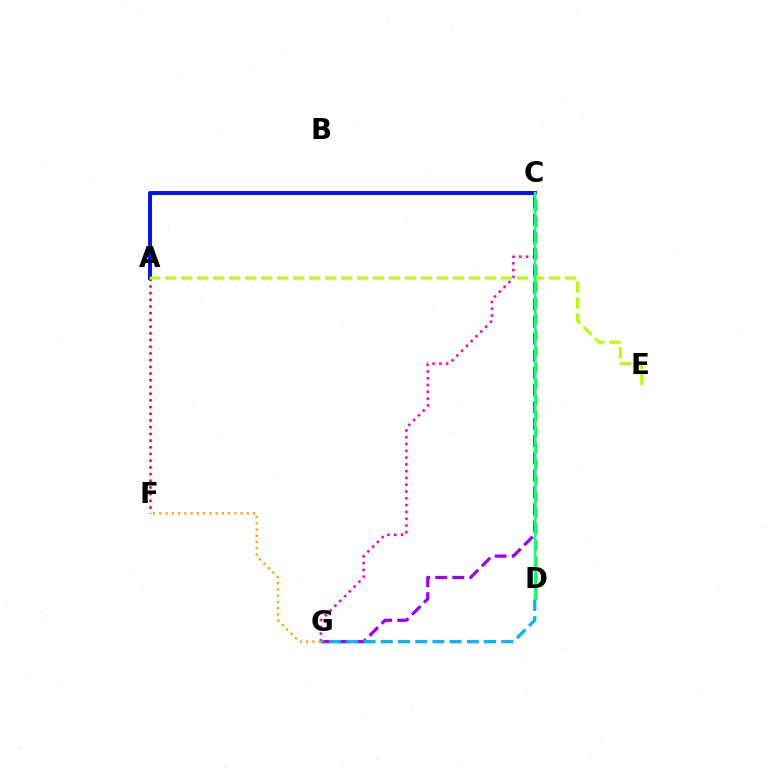{('A', 'C'): [{'color': '#0010ff', 'line_style': 'solid', 'thickness': 2.84}], ('C', 'G'): [{'color': '#ff00bd', 'line_style': 'dotted', 'thickness': 1.84}, {'color': '#9b00ff', 'line_style': 'dashed', 'thickness': 2.32}], ('A', 'F'): [{'color': '#ff0000', 'line_style': 'dotted', 'thickness': 1.82}], ('C', 'D'): [{'color': '#08ff00', 'line_style': 'dashed', 'thickness': 2.2}, {'color': '#00ff9d', 'line_style': 'solid', 'thickness': 1.66}], ('D', 'G'): [{'color': '#00b5ff', 'line_style': 'dashed', 'thickness': 2.34}], ('A', 'E'): [{'color': '#b3ff00', 'line_style': 'dashed', 'thickness': 2.17}], ('F', 'G'): [{'color': '#ffa500', 'line_style': 'dotted', 'thickness': 1.7}]}